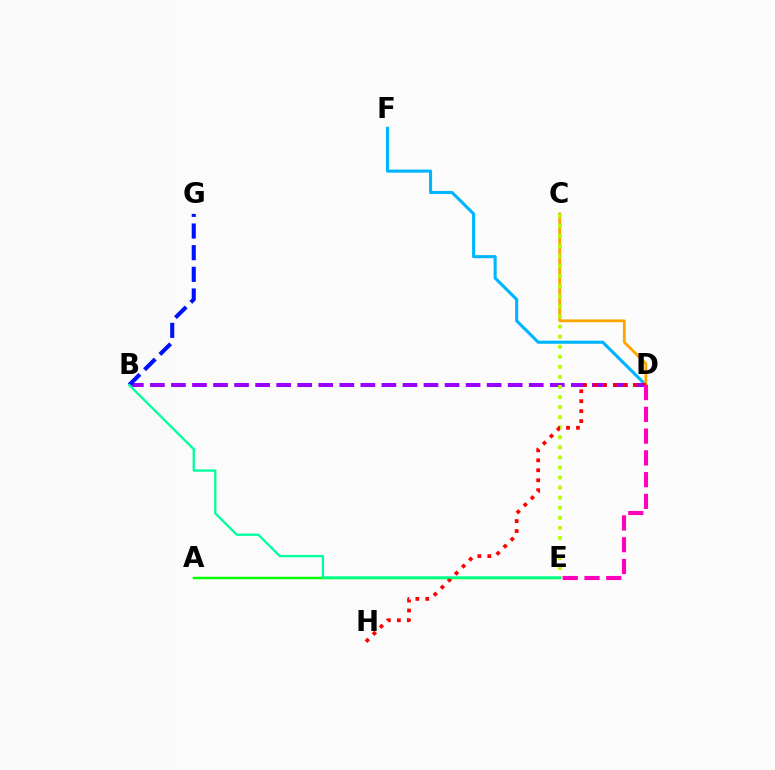{('D', 'F'): [{'color': '#00b5ff', 'line_style': 'solid', 'thickness': 2.22}], ('C', 'D'): [{'color': '#ffa500', 'line_style': 'solid', 'thickness': 2.03}], ('B', 'D'): [{'color': '#9b00ff', 'line_style': 'dashed', 'thickness': 2.86}], ('A', 'E'): [{'color': '#08ff00', 'line_style': 'solid', 'thickness': 1.79}], ('B', 'G'): [{'color': '#0010ff', 'line_style': 'dashed', 'thickness': 2.94}], ('C', 'E'): [{'color': '#b3ff00', 'line_style': 'dotted', 'thickness': 2.73}], ('D', 'H'): [{'color': '#ff0000', 'line_style': 'dotted', 'thickness': 2.71}], ('B', 'E'): [{'color': '#00ff9d', 'line_style': 'solid', 'thickness': 1.65}], ('D', 'E'): [{'color': '#ff00bd', 'line_style': 'dashed', 'thickness': 2.96}]}